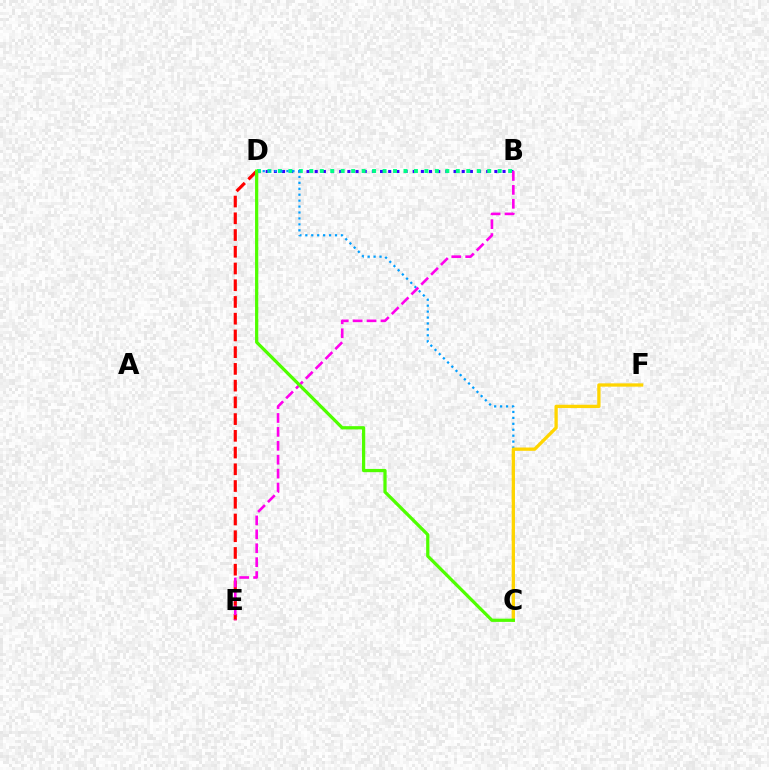{('B', 'D'): [{'color': '#3700ff', 'line_style': 'dotted', 'thickness': 2.22}, {'color': '#00ff86', 'line_style': 'dotted', 'thickness': 2.84}], ('D', 'E'): [{'color': '#ff0000', 'line_style': 'dashed', 'thickness': 2.27}], ('C', 'D'): [{'color': '#009eff', 'line_style': 'dotted', 'thickness': 1.61}, {'color': '#4fff00', 'line_style': 'solid', 'thickness': 2.33}], ('C', 'F'): [{'color': '#ffd500', 'line_style': 'solid', 'thickness': 2.37}], ('B', 'E'): [{'color': '#ff00ed', 'line_style': 'dashed', 'thickness': 1.89}]}